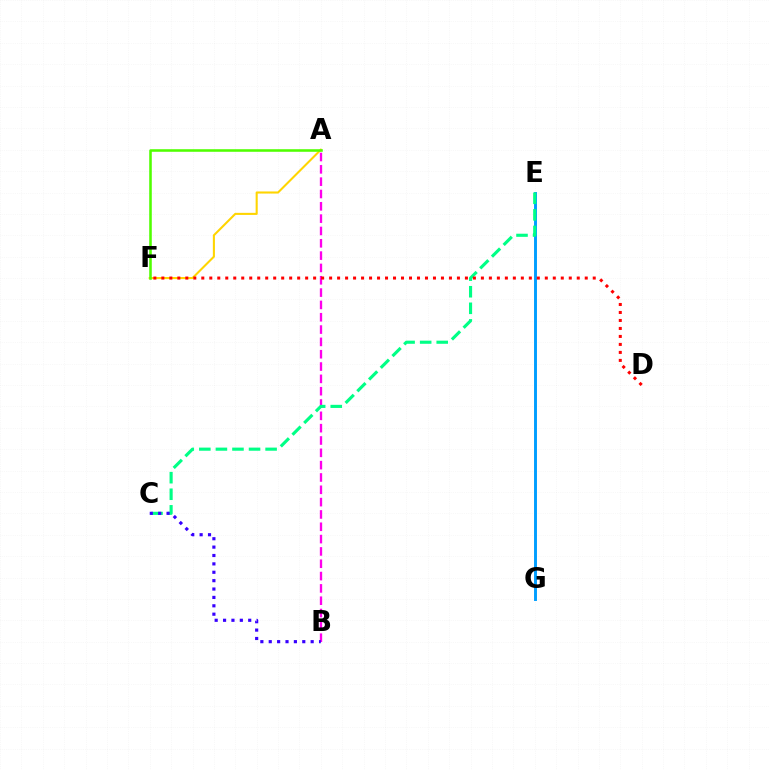{('A', 'B'): [{'color': '#ff00ed', 'line_style': 'dashed', 'thickness': 1.67}], ('E', 'G'): [{'color': '#009eff', 'line_style': 'solid', 'thickness': 2.1}], ('C', 'E'): [{'color': '#00ff86', 'line_style': 'dashed', 'thickness': 2.25}], ('A', 'F'): [{'color': '#ffd500', 'line_style': 'solid', 'thickness': 1.5}, {'color': '#4fff00', 'line_style': 'solid', 'thickness': 1.85}], ('D', 'F'): [{'color': '#ff0000', 'line_style': 'dotted', 'thickness': 2.17}], ('B', 'C'): [{'color': '#3700ff', 'line_style': 'dotted', 'thickness': 2.28}]}